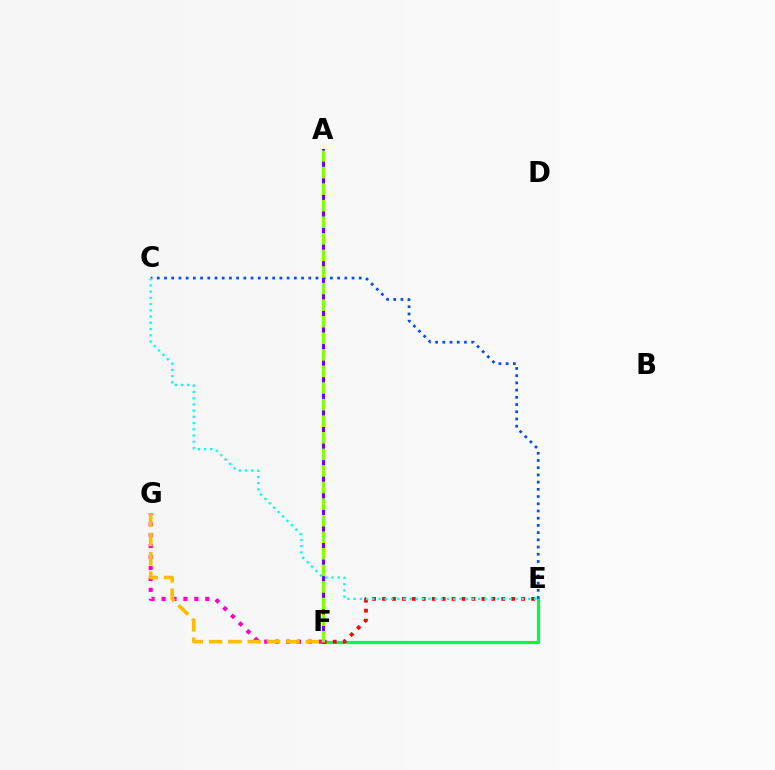{('E', 'F'): [{'color': '#00ff39', 'line_style': 'solid', 'thickness': 2.28}, {'color': '#ff0000', 'line_style': 'dotted', 'thickness': 2.7}], ('A', 'F'): [{'color': '#7200ff', 'line_style': 'solid', 'thickness': 2.17}, {'color': '#84ff00', 'line_style': 'dashed', 'thickness': 2.25}], ('C', 'E'): [{'color': '#004bff', 'line_style': 'dotted', 'thickness': 1.96}, {'color': '#00fff6', 'line_style': 'dotted', 'thickness': 1.69}], ('F', 'G'): [{'color': '#ff00cf', 'line_style': 'dotted', 'thickness': 2.97}, {'color': '#ffbd00', 'line_style': 'dashed', 'thickness': 2.63}]}